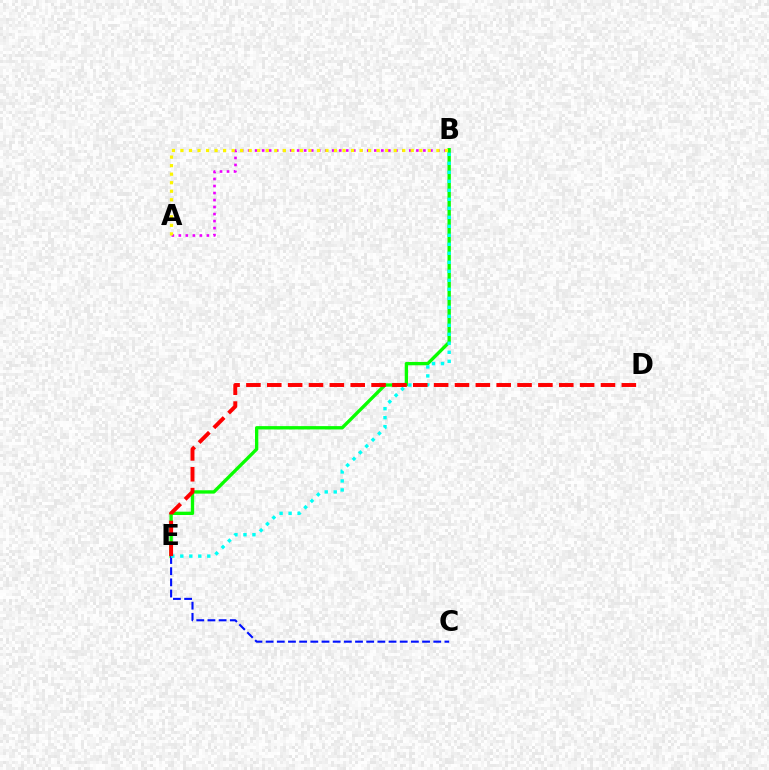{('B', 'E'): [{'color': '#08ff00', 'line_style': 'solid', 'thickness': 2.4}, {'color': '#00fff6', 'line_style': 'dotted', 'thickness': 2.45}], ('A', 'B'): [{'color': '#ee00ff', 'line_style': 'dotted', 'thickness': 1.91}, {'color': '#fcf500', 'line_style': 'dotted', 'thickness': 2.32}], ('C', 'E'): [{'color': '#0010ff', 'line_style': 'dashed', 'thickness': 1.52}], ('D', 'E'): [{'color': '#ff0000', 'line_style': 'dashed', 'thickness': 2.83}]}